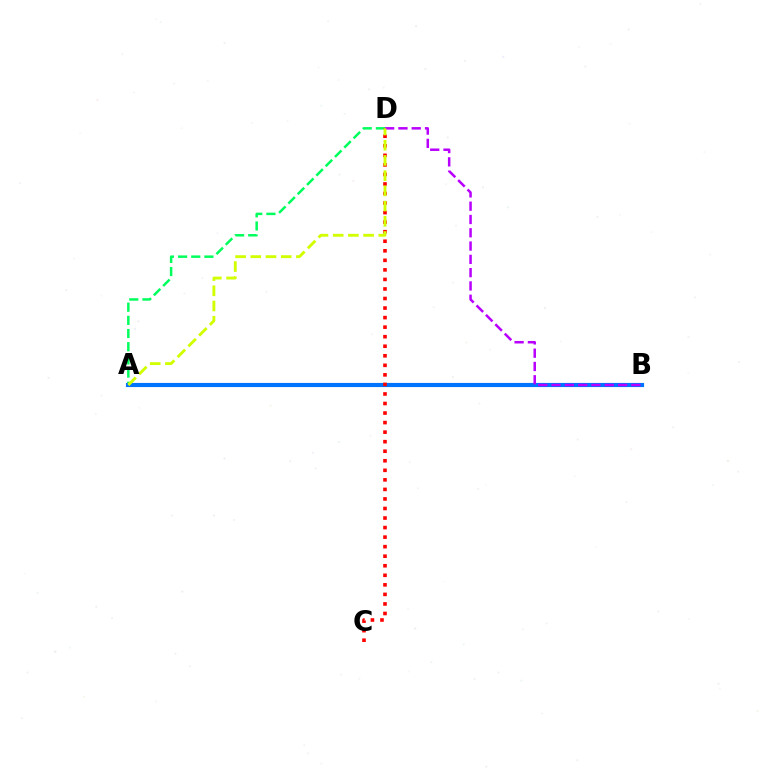{('A', 'D'): [{'color': '#00ff5c', 'line_style': 'dashed', 'thickness': 1.79}, {'color': '#d1ff00', 'line_style': 'dashed', 'thickness': 2.07}], ('A', 'B'): [{'color': '#0074ff', 'line_style': 'solid', 'thickness': 2.99}], ('C', 'D'): [{'color': '#ff0000', 'line_style': 'dotted', 'thickness': 2.59}], ('B', 'D'): [{'color': '#b900ff', 'line_style': 'dashed', 'thickness': 1.81}]}